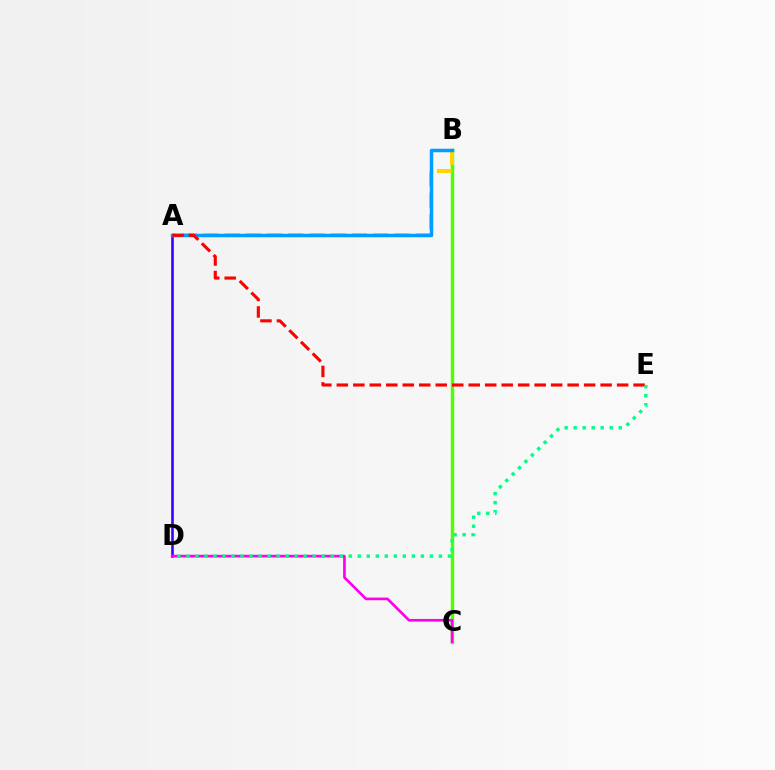{('A', 'D'): [{'color': '#3700ff', 'line_style': 'solid', 'thickness': 1.87}], ('B', 'C'): [{'color': '#4fff00', 'line_style': 'solid', 'thickness': 2.46}], ('A', 'B'): [{'color': '#ffd500', 'line_style': 'dashed', 'thickness': 2.89}, {'color': '#009eff', 'line_style': 'solid', 'thickness': 2.52}], ('A', 'E'): [{'color': '#ff0000', 'line_style': 'dashed', 'thickness': 2.24}], ('C', 'D'): [{'color': '#ff00ed', 'line_style': 'solid', 'thickness': 1.92}], ('D', 'E'): [{'color': '#00ff86', 'line_style': 'dotted', 'thickness': 2.45}]}